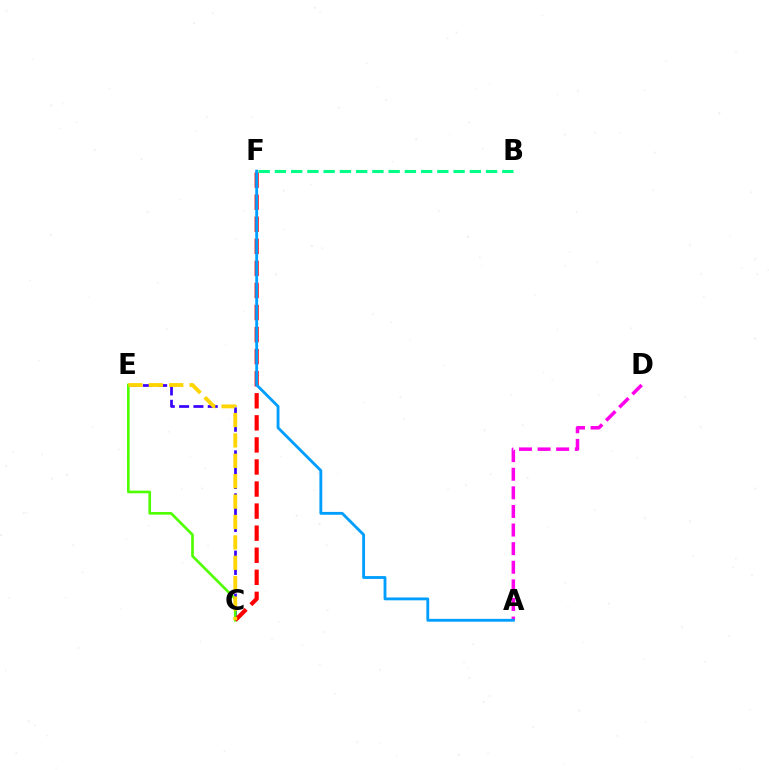{('C', 'E'): [{'color': '#3700ff', 'line_style': 'dashed', 'thickness': 1.95}, {'color': '#4fff00', 'line_style': 'solid', 'thickness': 1.91}, {'color': '#ffd500', 'line_style': 'dashed', 'thickness': 2.77}], ('C', 'F'): [{'color': '#ff0000', 'line_style': 'dashed', 'thickness': 3.0}], ('B', 'F'): [{'color': '#00ff86', 'line_style': 'dashed', 'thickness': 2.21}], ('A', 'D'): [{'color': '#ff00ed', 'line_style': 'dashed', 'thickness': 2.53}], ('A', 'F'): [{'color': '#009eff', 'line_style': 'solid', 'thickness': 2.04}]}